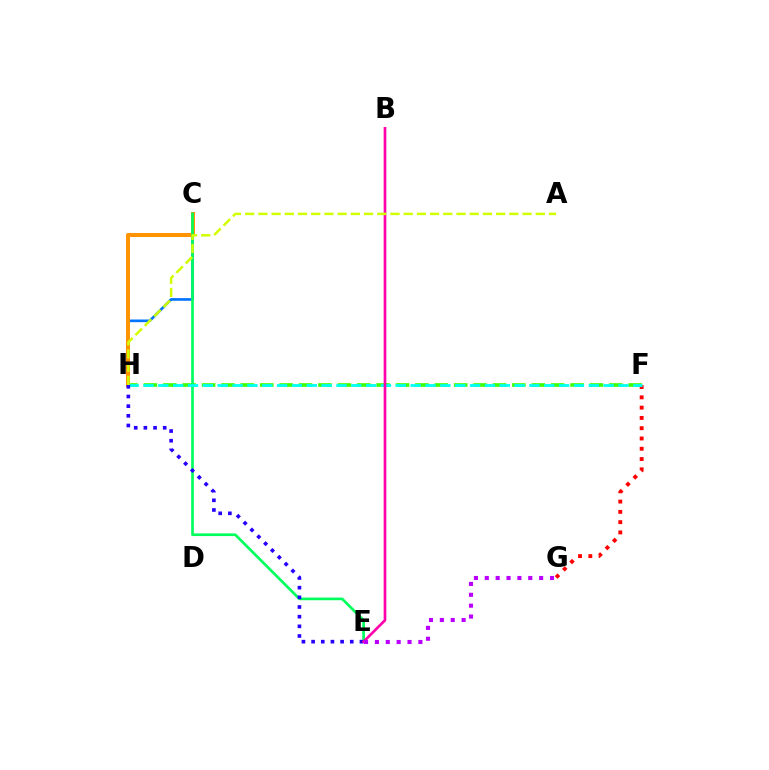{('F', 'H'): [{'color': '#3dff00', 'line_style': 'dashed', 'thickness': 2.63}, {'color': '#00fff6', 'line_style': 'dashed', 'thickness': 2.02}], ('C', 'H'): [{'color': '#0074ff', 'line_style': 'solid', 'thickness': 1.92}, {'color': '#ff9400', 'line_style': 'solid', 'thickness': 2.89}], ('C', 'E'): [{'color': '#00ff5c', 'line_style': 'solid', 'thickness': 1.92}], ('F', 'G'): [{'color': '#ff0000', 'line_style': 'dotted', 'thickness': 2.79}], ('E', 'H'): [{'color': '#2500ff', 'line_style': 'dotted', 'thickness': 2.63}], ('B', 'E'): [{'color': '#ff00ac', 'line_style': 'solid', 'thickness': 1.93}], ('E', 'G'): [{'color': '#b900ff', 'line_style': 'dotted', 'thickness': 2.95}], ('A', 'H'): [{'color': '#d1ff00', 'line_style': 'dashed', 'thickness': 1.79}]}